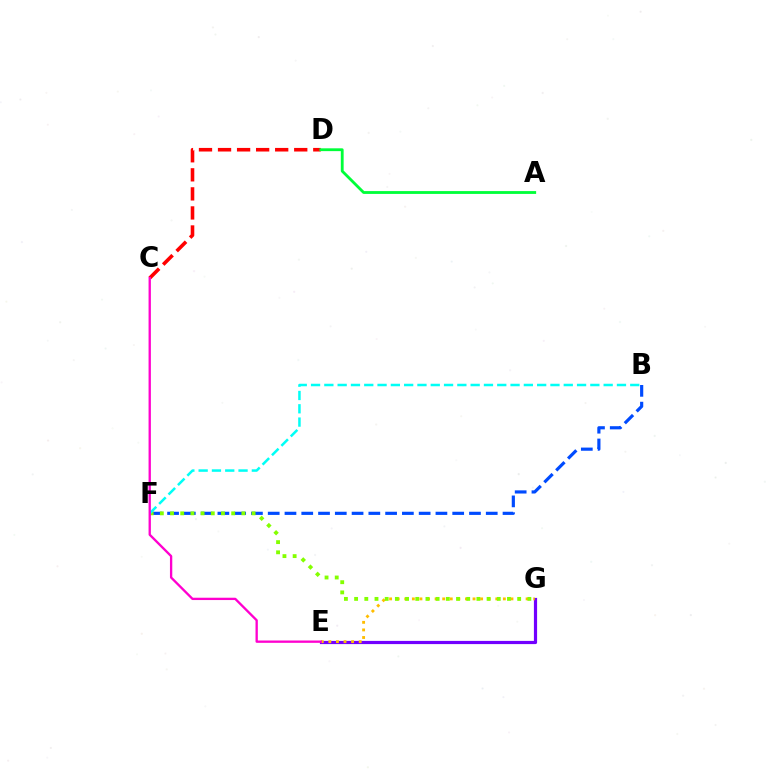{('E', 'G'): [{'color': '#7200ff', 'line_style': 'solid', 'thickness': 2.3}, {'color': '#ffbd00', 'line_style': 'dotted', 'thickness': 2.06}], ('B', 'F'): [{'color': '#004bff', 'line_style': 'dashed', 'thickness': 2.28}, {'color': '#00fff6', 'line_style': 'dashed', 'thickness': 1.81}], ('C', 'D'): [{'color': '#ff0000', 'line_style': 'dashed', 'thickness': 2.59}], ('F', 'G'): [{'color': '#84ff00', 'line_style': 'dotted', 'thickness': 2.77}], ('A', 'D'): [{'color': '#00ff39', 'line_style': 'solid', 'thickness': 2.03}], ('C', 'E'): [{'color': '#ff00cf', 'line_style': 'solid', 'thickness': 1.68}]}